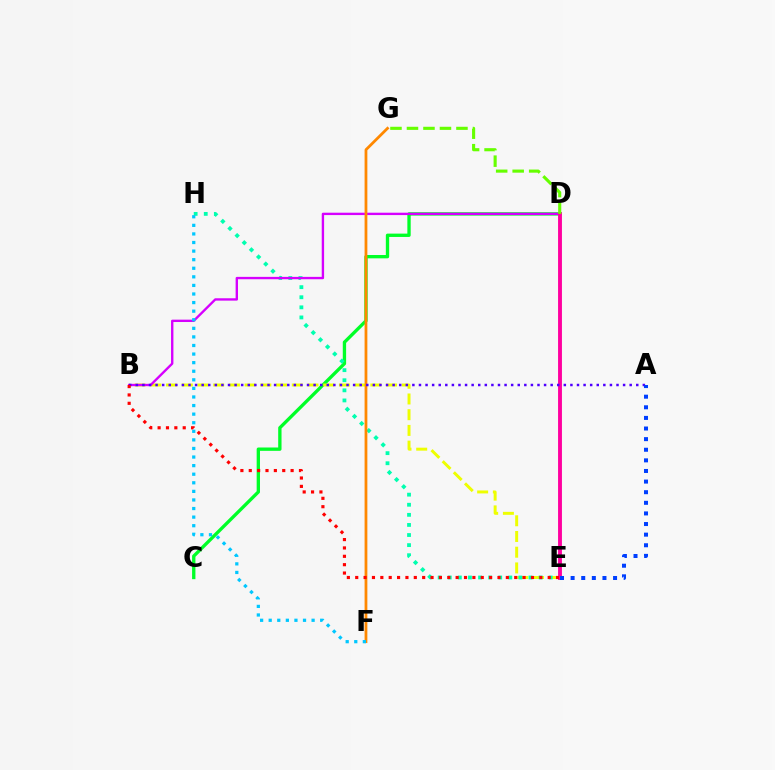{('C', 'D'): [{'color': '#00ff27', 'line_style': 'solid', 'thickness': 2.4}], ('B', 'E'): [{'color': '#eeff00', 'line_style': 'dashed', 'thickness': 2.13}, {'color': '#ff0000', 'line_style': 'dotted', 'thickness': 2.27}], ('E', 'H'): [{'color': '#00ffaf', 'line_style': 'dotted', 'thickness': 2.74}], ('B', 'D'): [{'color': '#d600ff', 'line_style': 'solid', 'thickness': 1.7}], ('D', 'E'): [{'color': '#ff00a0', 'line_style': 'solid', 'thickness': 2.79}], ('F', 'G'): [{'color': '#ff8800', 'line_style': 'solid', 'thickness': 2.0}], ('F', 'H'): [{'color': '#00c7ff', 'line_style': 'dotted', 'thickness': 2.33}], ('A', 'B'): [{'color': '#4f00ff', 'line_style': 'dotted', 'thickness': 1.79}], ('A', 'E'): [{'color': '#003fff', 'line_style': 'dotted', 'thickness': 2.88}], ('D', 'G'): [{'color': '#66ff00', 'line_style': 'dashed', 'thickness': 2.24}]}